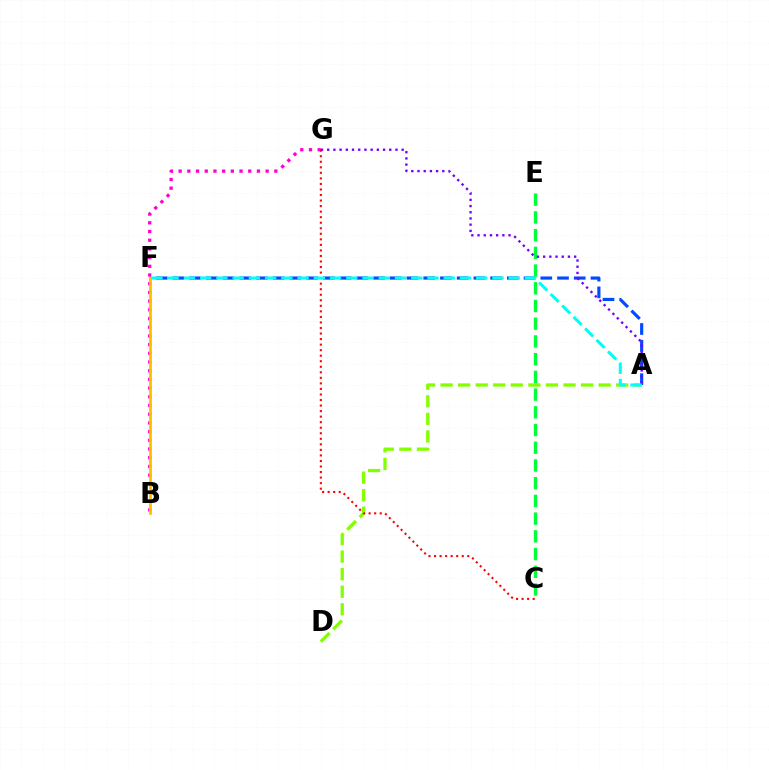{('A', 'F'): [{'color': '#004bff', 'line_style': 'dashed', 'thickness': 2.27}, {'color': '#00fff6', 'line_style': 'dashed', 'thickness': 2.21}], ('B', 'G'): [{'color': '#ff00cf', 'line_style': 'dotted', 'thickness': 2.36}], ('A', 'D'): [{'color': '#84ff00', 'line_style': 'dashed', 'thickness': 2.39}], ('C', 'G'): [{'color': '#ff0000', 'line_style': 'dotted', 'thickness': 1.51}], ('C', 'E'): [{'color': '#00ff39', 'line_style': 'dashed', 'thickness': 2.41}], ('B', 'F'): [{'color': '#ffbd00', 'line_style': 'solid', 'thickness': 1.97}], ('A', 'G'): [{'color': '#7200ff', 'line_style': 'dotted', 'thickness': 1.69}]}